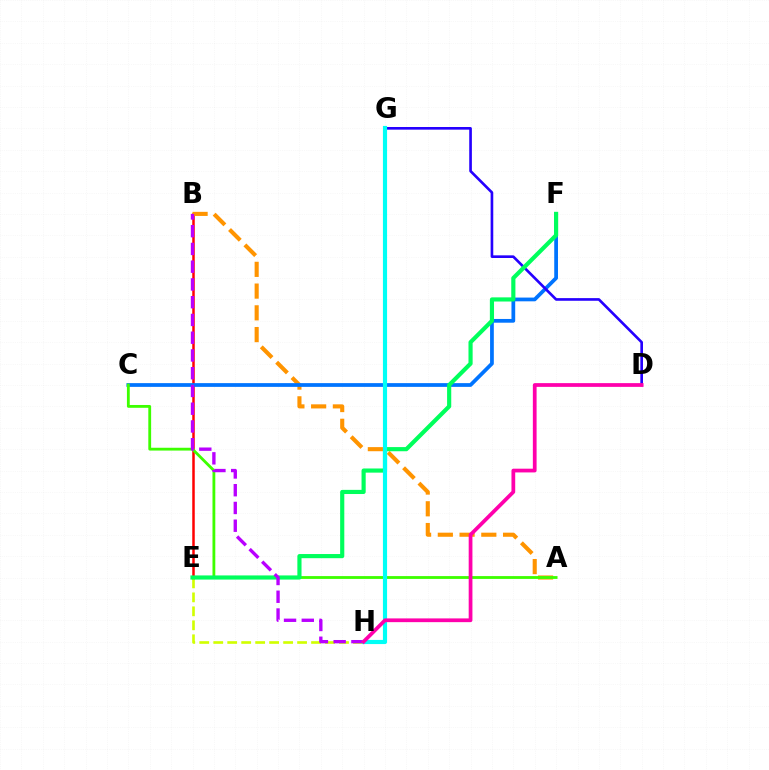{('B', 'E'): [{'color': '#ff0000', 'line_style': 'solid', 'thickness': 1.8}], ('A', 'B'): [{'color': '#ff9400', 'line_style': 'dashed', 'thickness': 2.95}], ('E', 'H'): [{'color': '#d1ff00', 'line_style': 'dashed', 'thickness': 1.9}], ('C', 'F'): [{'color': '#0074ff', 'line_style': 'solid', 'thickness': 2.69}], ('A', 'C'): [{'color': '#3dff00', 'line_style': 'solid', 'thickness': 2.03}], ('D', 'G'): [{'color': '#2500ff', 'line_style': 'solid', 'thickness': 1.91}], ('E', 'F'): [{'color': '#00ff5c', 'line_style': 'solid', 'thickness': 2.99}], ('B', 'H'): [{'color': '#b900ff', 'line_style': 'dashed', 'thickness': 2.41}], ('G', 'H'): [{'color': '#00fff6', 'line_style': 'solid', 'thickness': 2.99}], ('D', 'H'): [{'color': '#ff00ac', 'line_style': 'solid', 'thickness': 2.7}]}